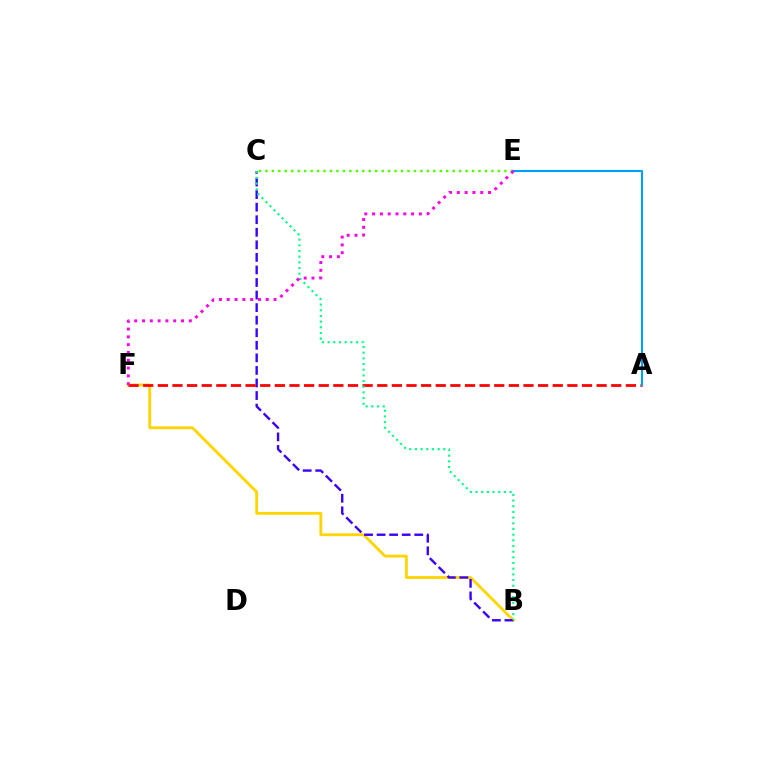{('B', 'F'): [{'color': '#ffd500', 'line_style': 'solid', 'thickness': 2.04}], ('C', 'E'): [{'color': '#4fff00', 'line_style': 'dotted', 'thickness': 1.75}], ('B', 'C'): [{'color': '#3700ff', 'line_style': 'dashed', 'thickness': 1.71}, {'color': '#00ff86', 'line_style': 'dotted', 'thickness': 1.54}], ('A', 'F'): [{'color': '#ff0000', 'line_style': 'dashed', 'thickness': 1.99}], ('A', 'E'): [{'color': '#009eff', 'line_style': 'solid', 'thickness': 1.53}], ('E', 'F'): [{'color': '#ff00ed', 'line_style': 'dotted', 'thickness': 2.12}]}